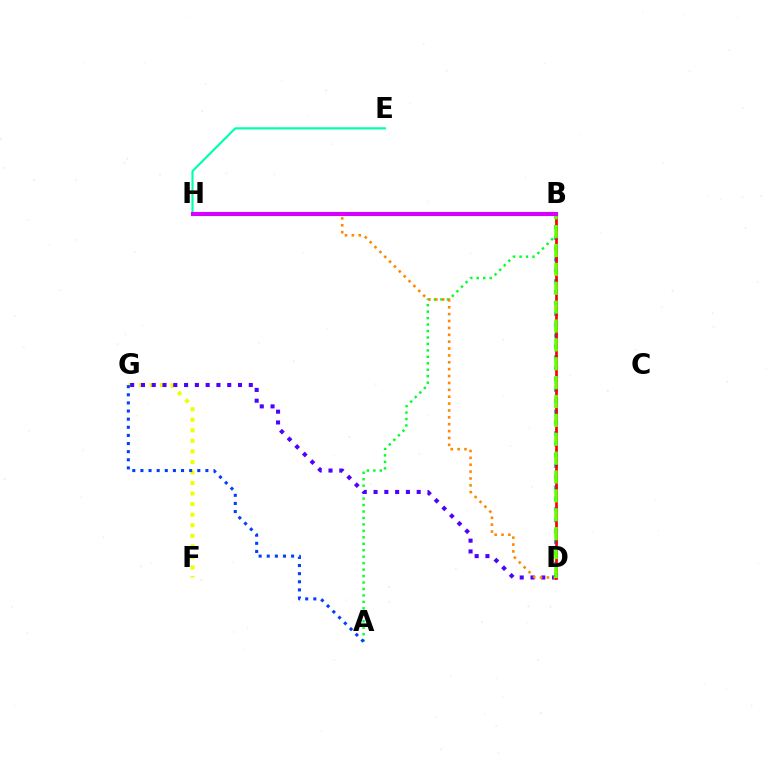{('B', 'D'): [{'color': '#00c7ff', 'line_style': 'dotted', 'thickness': 2.95}, {'color': '#ff0000', 'line_style': 'solid', 'thickness': 1.94}, {'color': '#66ff00', 'line_style': 'dashed', 'thickness': 2.56}], ('E', 'H'): [{'color': '#00ffaf', 'line_style': 'solid', 'thickness': 1.55}], ('A', 'B'): [{'color': '#00ff27', 'line_style': 'dotted', 'thickness': 1.75}], ('B', 'H'): [{'color': '#ff00a0', 'line_style': 'solid', 'thickness': 1.75}, {'color': '#d600ff', 'line_style': 'solid', 'thickness': 2.97}], ('F', 'G'): [{'color': '#eeff00', 'line_style': 'dotted', 'thickness': 2.87}], ('D', 'G'): [{'color': '#4f00ff', 'line_style': 'dotted', 'thickness': 2.93}], ('D', 'H'): [{'color': '#ff8800', 'line_style': 'dotted', 'thickness': 1.87}], ('A', 'G'): [{'color': '#003fff', 'line_style': 'dotted', 'thickness': 2.21}]}